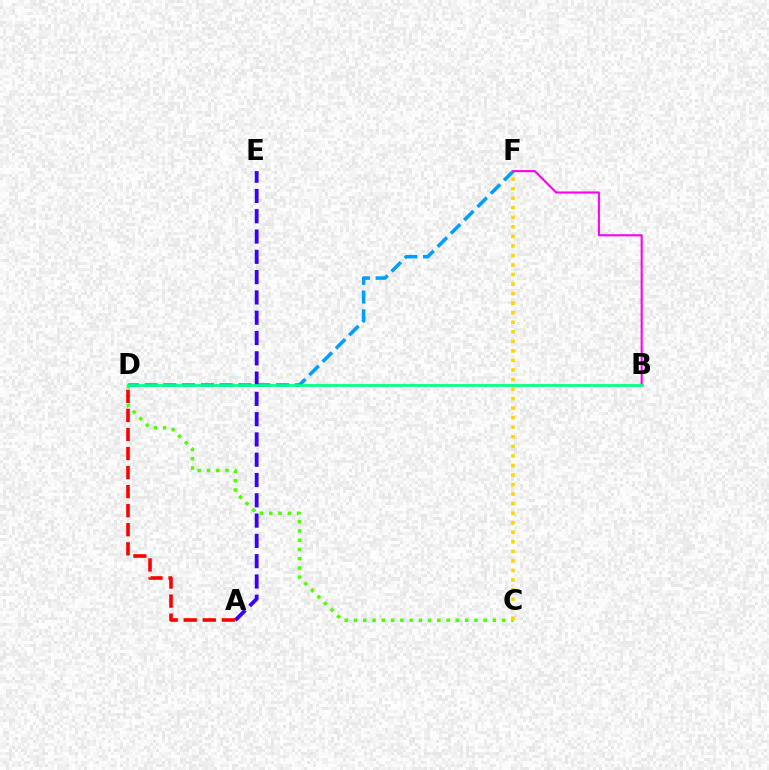{('C', 'D'): [{'color': '#4fff00', 'line_style': 'dotted', 'thickness': 2.52}], ('D', 'F'): [{'color': '#009eff', 'line_style': 'dashed', 'thickness': 2.55}], ('C', 'F'): [{'color': '#ffd500', 'line_style': 'dotted', 'thickness': 2.59}], ('A', 'E'): [{'color': '#3700ff', 'line_style': 'dashed', 'thickness': 2.76}], ('B', 'F'): [{'color': '#ff00ed', 'line_style': 'solid', 'thickness': 1.51}], ('B', 'D'): [{'color': '#00ff86', 'line_style': 'solid', 'thickness': 1.94}], ('A', 'D'): [{'color': '#ff0000', 'line_style': 'dashed', 'thickness': 2.59}]}